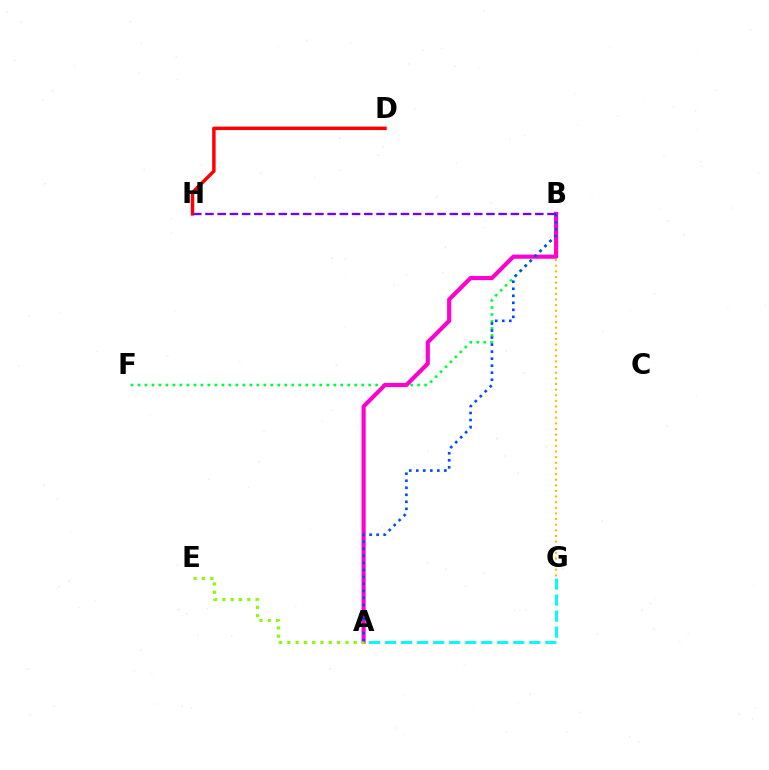{('A', 'G'): [{'color': '#00fff6', 'line_style': 'dashed', 'thickness': 2.18}], ('B', 'F'): [{'color': '#00ff39', 'line_style': 'dotted', 'thickness': 1.9}], ('B', 'G'): [{'color': '#ffbd00', 'line_style': 'dotted', 'thickness': 1.53}], ('D', 'H'): [{'color': '#ff0000', 'line_style': 'solid', 'thickness': 2.49}], ('A', 'B'): [{'color': '#ff00cf', 'line_style': 'solid', 'thickness': 2.97}, {'color': '#004bff', 'line_style': 'dotted', 'thickness': 1.91}], ('A', 'E'): [{'color': '#84ff00', 'line_style': 'dotted', 'thickness': 2.26}], ('B', 'H'): [{'color': '#7200ff', 'line_style': 'dashed', 'thickness': 1.66}]}